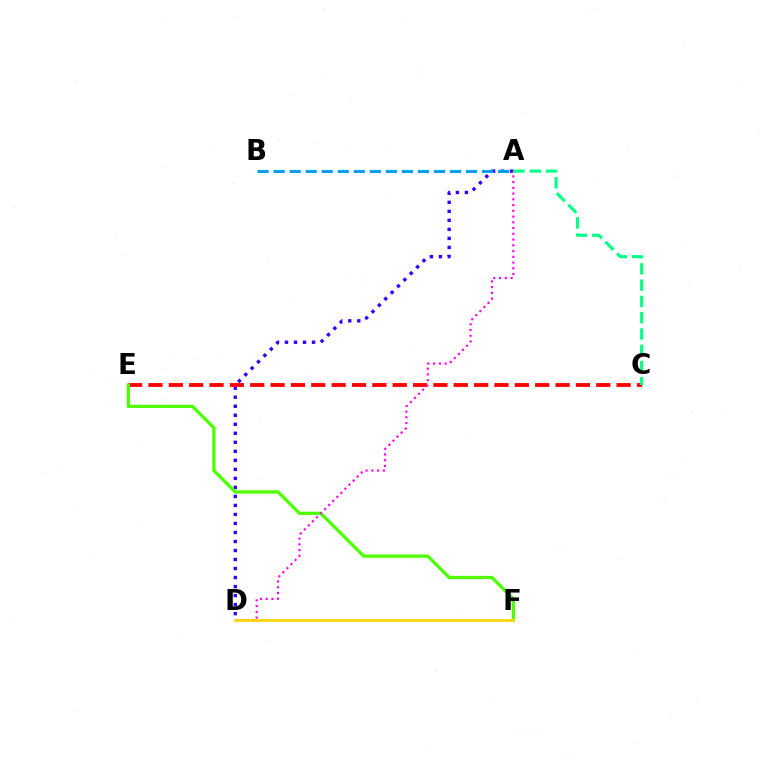{('A', 'D'): [{'color': '#3700ff', 'line_style': 'dotted', 'thickness': 2.45}, {'color': '#ff00ed', 'line_style': 'dotted', 'thickness': 1.56}], ('C', 'E'): [{'color': '#ff0000', 'line_style': 'dashed', 'thickness': 2.77}], ('E', 'F'): [{'color': '#4fff00', 'line_style': 'solid', 'thickness': 2.36}], ('A', 'C'): [{'color': '#00ff86', 'line_style': 'dashed', 'thickness': 2.21}], ('D', 'F'): [{'color': '#ffd500', 'line_style': 'solid', 'thickness': 1.92}], ('A', 'B'): [{'color': '#009eff', 'line_style': 'dashed', 'thickness': 2.18}]}